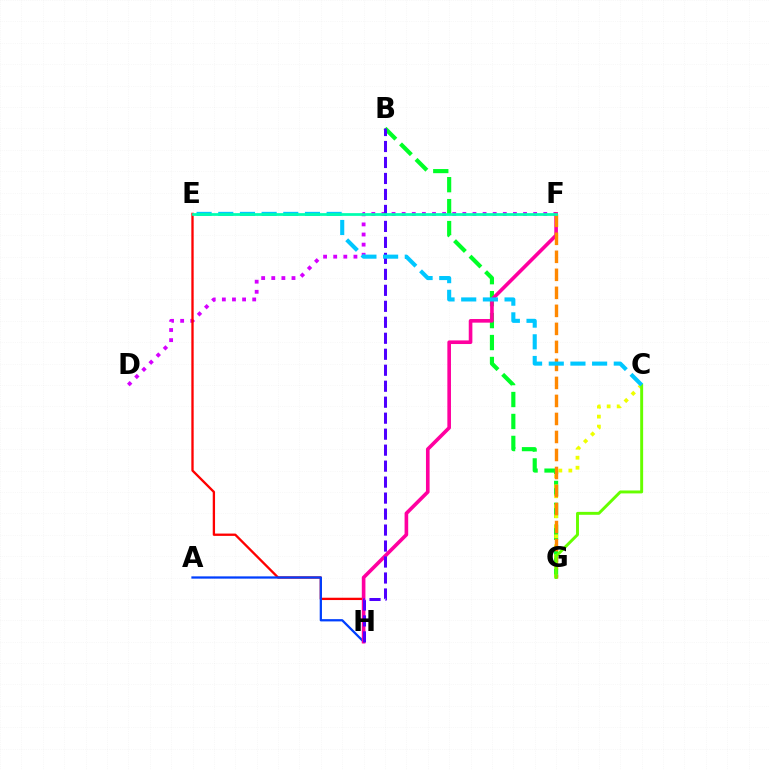{('D', 'F'): [{'color': '#d600ff', 'line_style': 'dotted', 'thickness': 2.75}], ('E', 'H'): [{'color': '#ff0000', 'line_style': 'solid', 'thickness': 1.67}], ('A', 'H'): [{'color': '#003fff', 'line_style': 'solid', 'thickness': 1.63}], ('B', 'G'): [{'color': '#00ff27', 'line_style': 'dashed', 'thickness': 2.98}], ('F', 'H'): [{'color': '#ff00a0', 'line_style': 'solid', 'thickness': 2.61}], ('B', 'H'): [{'color': '#4f00ff', 'line_style': 'dashed', 'thickness': 2.17}], ('C', 'G'): [{'color': '#eeff00', 'line_style': 'dotted', 'thickness': 2.72}, {'color': '#66ff00', 'line_style': 'solid', 'thickness': 2.11}], ('F', 'G'): [{'color': '#ff8800', 'line_style': 'dashed', 'thickness': 2.45}], ('C', 'E'): [{'color': '#00c7ff', 'line_style': 'dashed', 'thickness': 2.94}], ('E', 'F'): [{'color': '#00ffaf', 'line_style': 'solid', 'thickness': 1.98}]}